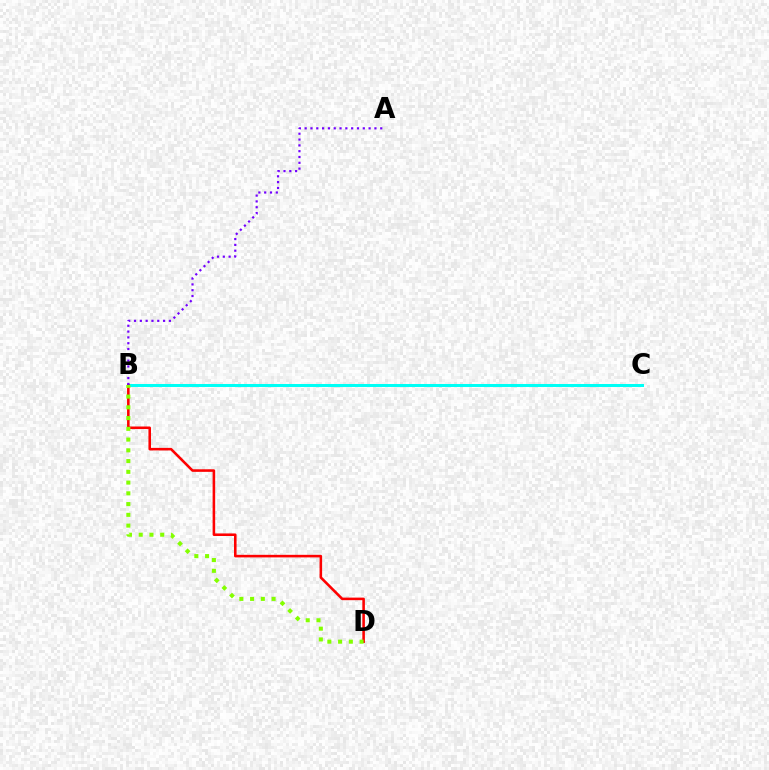{('B', 'C'): [{'color': '#00fff6', 'line_style': 'solid', 'thickness': 2.17}], ('B', 'D'): [{'color': '#ff0000', 'line_style': 'solid', 'thickness': 1.85}, {'color': '#84ff00', 'line_style': 'dotted', 'thickness': 2.92}], ('A', 'B'): [{'color': '#7200ff', 'line_style': 'dotted', 'thickness': 1.58}]}